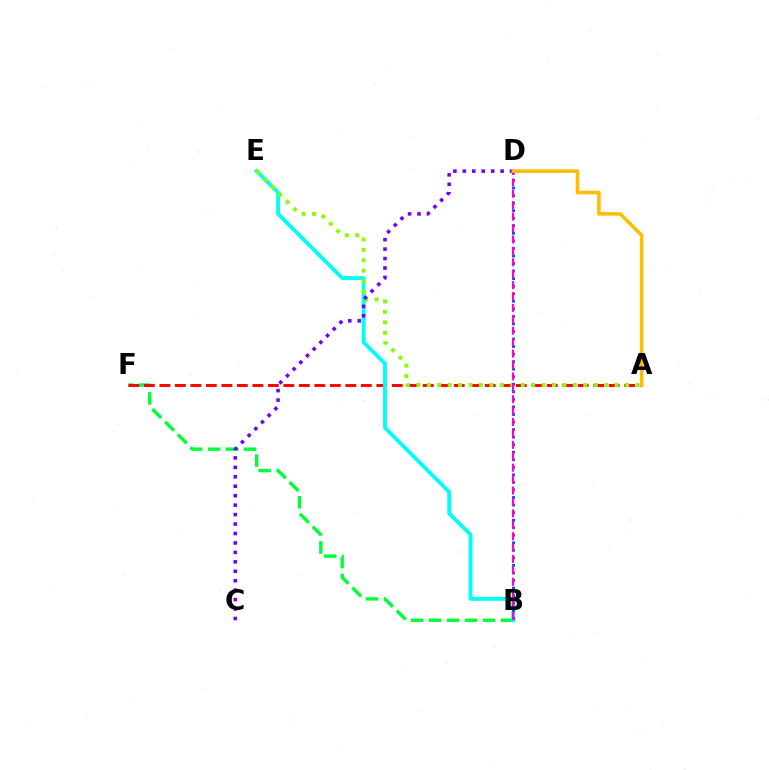{('B', 'F'): [{'color': '#00ff39', 'line_style': 'dashed', 'thickness': 2.45}], ('A', 'F'): [{'color': '#ff0000', 'line_style': 'dashed', 'thickness': 2.1}], ('B', 'E'): [{'color': '#00fff6', 'line_style': 'solid', 'thickness': 2.77}], ('A', 'E'): [{'color': '#84ff00', 'line_style': 'dotted', 'thickness': 2.84}], ('B', 'D'): [{'color': '#004bff', 'line_style': 'dotted', 'thickness': 2.05}, {'color': '#ff00cf', 'line_style': 'dashed', 'thickness': 1.55}], ('C', 'D'): [{'color': '#7200ff', 'line_style': 'dotted', 'thickness': 2.57}], ('A', 'D'): [{'color': '#ffbd00', 'line_style': 'solid', 'thickness': 2.58}]}